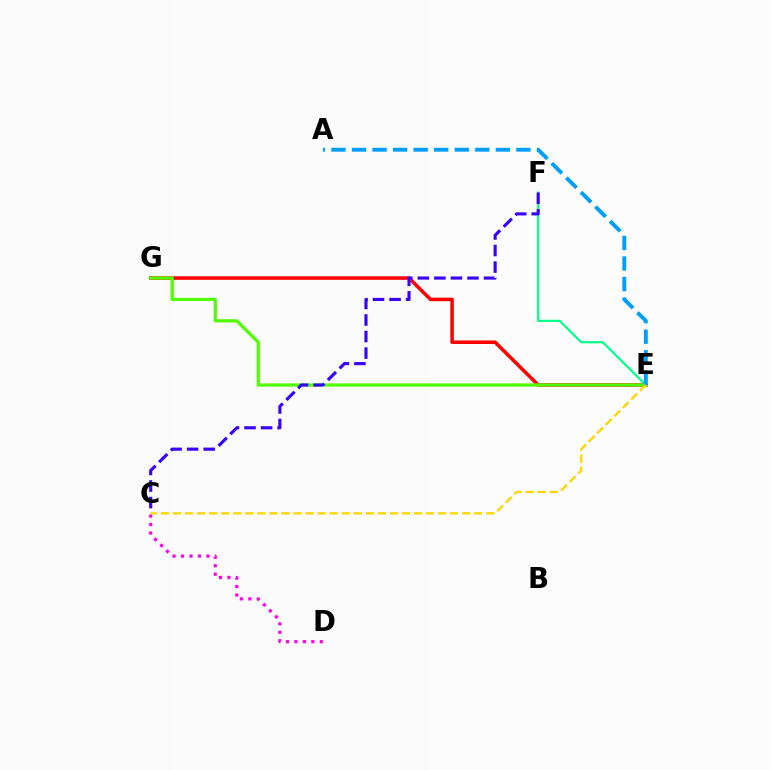{('E', 'G'): [{'color': '#ff0000', 'line_style': 'solid', 'thickness': 2.54}, {'color': '#4fff00', 'line_style': 'solid', 'thickness': 2.3}], ('E', 'F'): [{'color': '#00ff86', 'line_style': 'solid', 'thickness': 1.55}], ('C', 'D'): [{'color': '#ff00ed', 'line_style': 'dotted', 'thickness': 2.3}], ('C', 'F'): [{'color': '#3700ff', 'line_style': 'dashed', 'thickness': 2.25}], ('A', 'E'): [{'color': '#009eff', 'line_style': 'dashed', 'thickness': 2.79}], ('C', 'E'): [{'color': '#ffd500', 'line_style': 'dashed', 'thickness': 1.64}]}